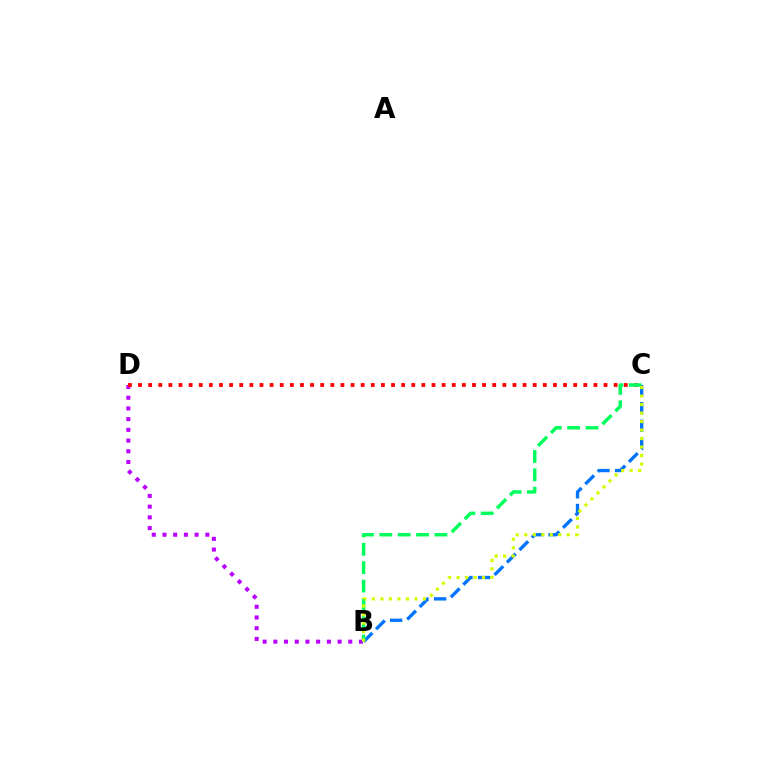{('B', 'D'): [{'color': '#b900ff', 'line_style': 'dotted', 'thickness': 2.91}], ('B', 'C'): [{'color': '#0074ff', 'line_style': 'dashed', 'thickness': 2.39}, {'color': '#00ff5c', 'line_style': 'dashed', 'thickness': 2.5}, {'color': '#d1ff00', 'line_style': 'dotted', 'thickness': 2.31}], ('C', 'D'): [{'color': '#ff0000', 'line_style': 'dotted', 'thickness': 2.75}]}